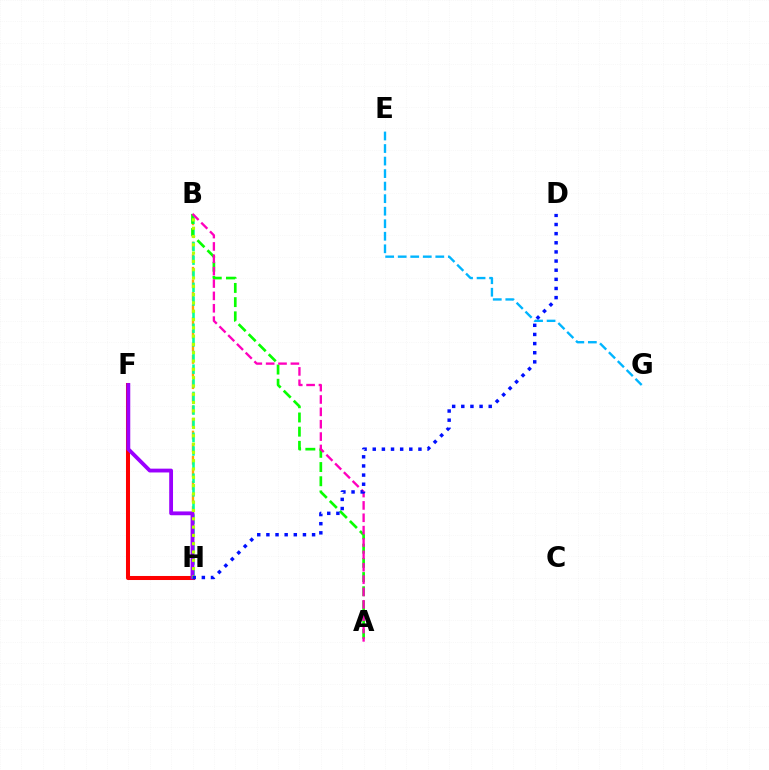{('E', 'G'): [{'color': '#00b5ff', 'line_style': 'dashed', 'thickness': 1.7}], ('B', 'H'): [{'color': '#ffa500', 'line_style': 'dashed', 'thickness': 1.71}, {'color': '#00ff9d', 'line_style': 'dashed', 'thickness': 1.85}, {'color': '#b3ff00', 'line_style': 'dotted', 'thickness': 2.26}], ('F', 'H'): [{'color': '#ff0000', 'line_style': 'solid', 'thickness': 2.91}, {'color': '#9b00ff', 'line_style': 'solid', 'thickness': 2.75}], ('A', 'B'): [{'color': '#08ff00', 'line_style': 'dashed', 'thickness': 1.93}, {'color': '#ff00bd', 'line_style': 'dashed', 'thickness': 1.68}], ('D', 'H'): [{'color': '#0010ff', 'line_style': 'dotted', 'thickness': 2.48}]}